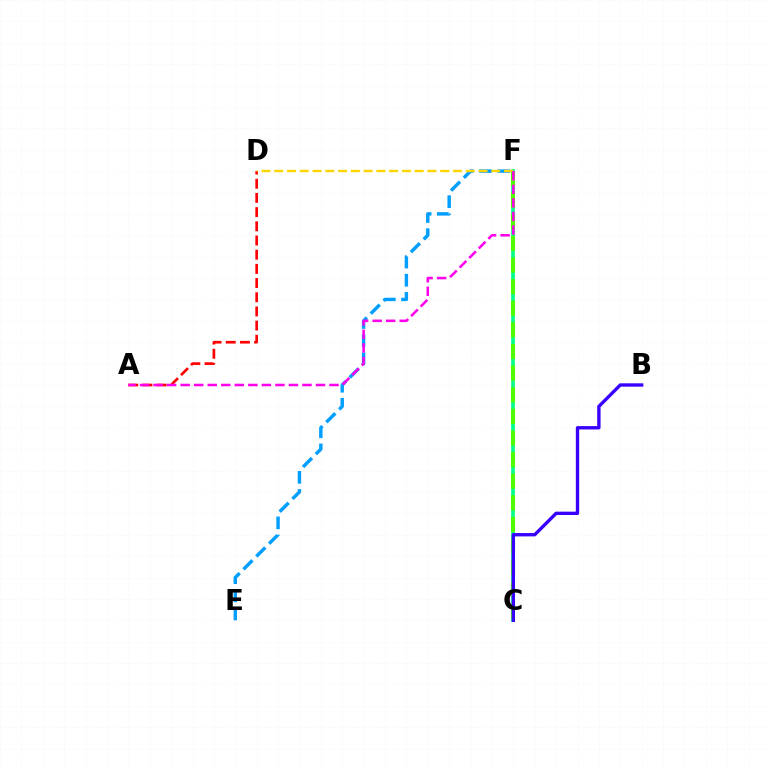{('C', 'F'): [{'color': '#00ff86', 'line_style': 'solid', 'thickness': 2.65}, {'color': '#4fff00', 'line_style': 'dashed', 'thickness': 2.94}], ('E', 'F'): [{'color': '#009eff', 'line_style': 'dashed', 'thickness': 2.46}], ('A', 'D'): [{'color': '#ff0000', 'line_style': 'dashed', 'thickness': 1.93}], ('D', 'F'): [{'color': '#ffd500', 'line_style': 'dashed', 'thickness': 1.73}], ('A', 'F'): [{'color': '#ff00ed', 'line_style': 'dashed', 'thickness': 1.84}], ('B', 'C'): [{'color': '#3700ff', 'line_style': 'solid', 'thickness': 2.41}]}